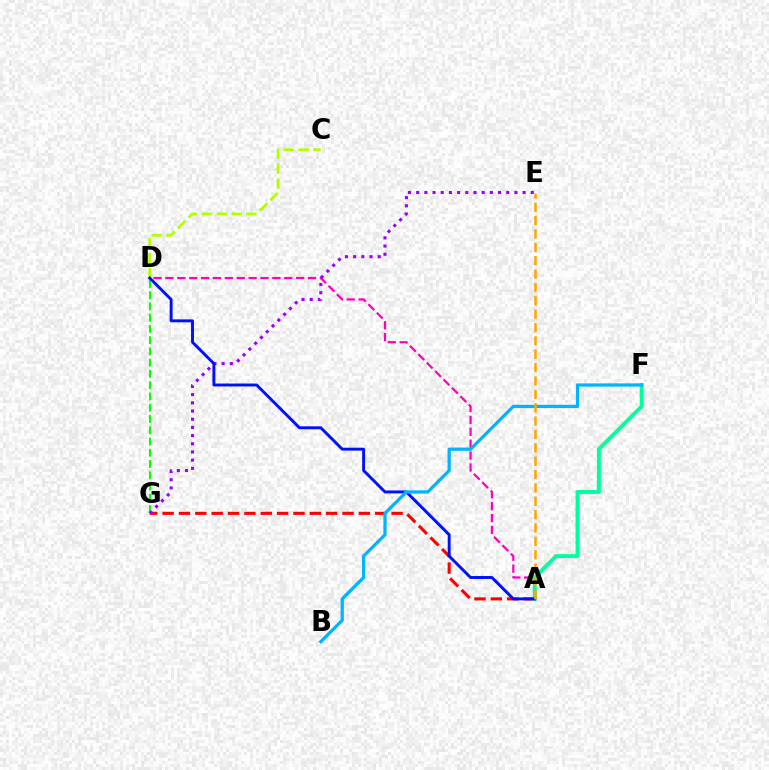{('A', 'D'): [{'color': '#ff00bd', 'line_style': 'dashed', 'thickness': 1.61}, {'color': '#0010ff', 'line_style': 'solid', 'thickness': 2.11}], ('C', 'D'): [{'color': '#b3ff00', 'line_style': 'dashed', 'thickness': 2.01}], ('D', 'G'): [{'color': '#08ff00', 'line_style': 'dashed', 'thickness': 1.53}], ('A', 'G'): [{'color': '#ff0000', 'line_style': 'dashed', 'thickness': 2.22}], ('A', 'F'): [{'color': '#00ff9d', 'line_style': 'solid', 'thickness': 2.82}], ('E', 'G'): [{'color': '#9b00ff', 'line_style': 'dotted', 'thickness': 2.22}], ('B', 'F'): [{'color': '#00b5ff', 'line_style': 'solid', 'thickness': 2.34}], ('A', 'E'): [{'color': '#ffa500', 'line_style': 'dashed', 'thickness': 1.82}]}